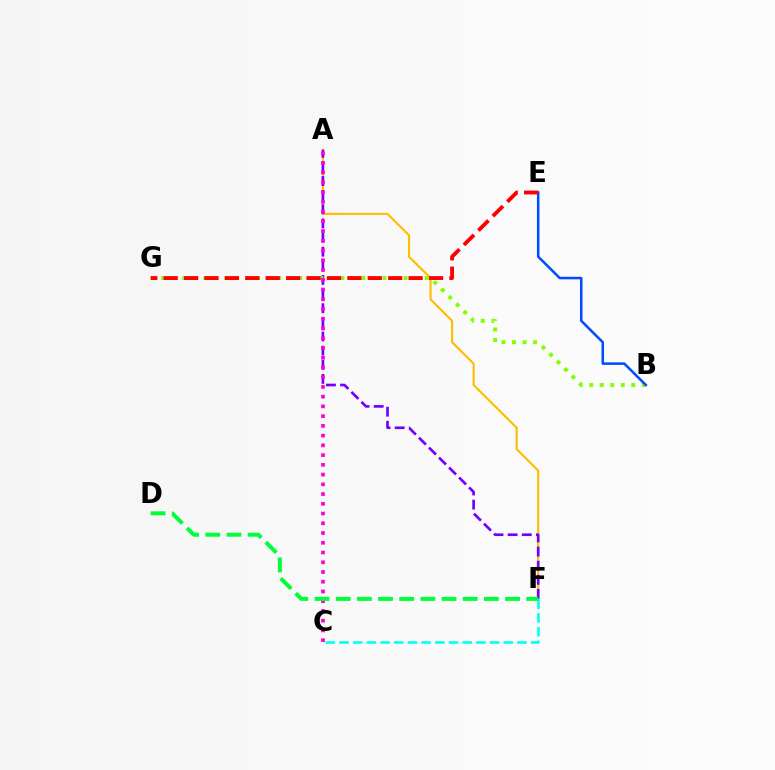{('A', 'F'): [{'color': '#ffbd00', 'line_style': 'solid', 'thickness': 1.53}, {'color': '#7200ff', 'line_style': 'dashed', 'thickness': 1.92}], ('B', 'G'): [{'color': '#84ff00', 'line_style': 'dotted', 'thickness': 2.86}], ('A', 'C'): [{'color': '#ff00cf', 'line_style': 'dotted', 'thickness': 2.65}], ('C', 'F'): [{'color': '#00fff6', 'line_style': 'dashed', 'thickness': 1.86}], ('B', 'E'): [{'color': '#004bff', 'line_style': 'solid', 'thickness': 1.81}], ('E', 'G'): [{'color': '#ff0000', 'line_style': 'dashed', 'thickness': 2.77}], ('D', 'F'): [{'color': '#00ff39', 'line_style': 'dashed', 'thickness': 2.88}]}